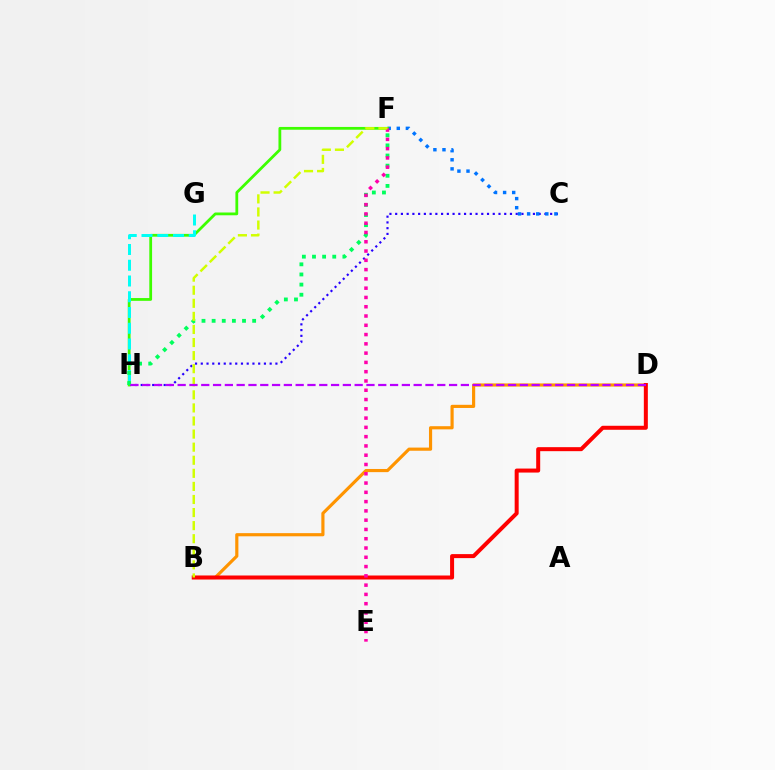{('C', 'H'): [{'color': '#2500ff', 'line_style': 'dotted', 'thickness': 1.56}], ('C', 'F'): [{'color': '#0074ff', 'line_style': 'dotted', 'thickness': 2.47}], ('F', 'H'): [{'color': '#3dff00', 'line_style': 'solid', 'thickness': 2.01}, {'color': '#00ff5c', 'line_style': 'dotted', 'thickness': 2.75}], ('G', 'H'): [{'color': '#00fff6', 'line_style': 'dashed', 'thickness': 2.14}], ('B', 'D'): [{'color': '#ff9400', 'line_style': 'solid', 'thickness': 2.28}, {'color': '#ff0000', 'line_style': 'solid', 'thickness': 2.88}], ('E', 'F'): [{'color': '#ff00ac', 'line_style': 'dotted', 'thickness': 2.52}], ('B', 'F'): [{'color': '#d1ff00', 'line_style': 'dashed', 'thickness': 1.78}], ('D', 'H'): [{'color': '#b900ff', 'line_style': 'dashed', 'thickness': 1.6}]}